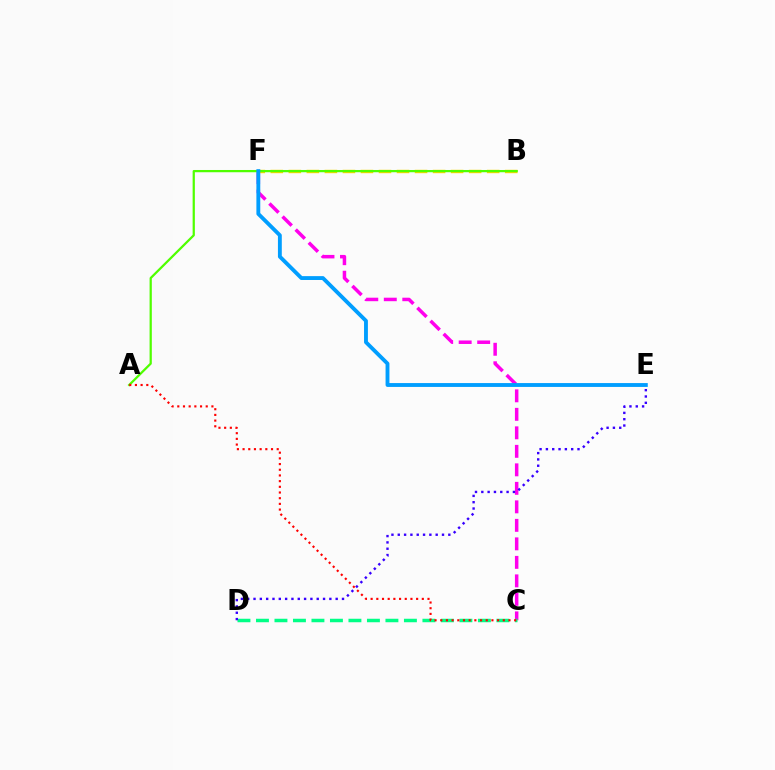{('C', 'F'): [{'color': '#ff00ed', 'line_style': 'dashed', 'thickness': 2.51}], ('C', 'D'): [{'color': '#00ff86', 'line_style': 'dashed', 'thickness': 2.51}], ('B', 'F'): [{'color': '#ffd500', 'line_style': 'dashed', 'thickness': 2.45}], ('A', 'B'): [{'color': '#4fff00', 'line_style': 'solid', 'thickness': 1.61}], ('E', 'F'): [{'color': '#009eff', 'line_style': 'solid', 'thickness': 2.78}], ('A', 'C'): [{'color': '#ff0000', 'line_style': 'dotted', 'thickness': 1.55}], ('D', 'E'): [{'color': '#3700ff', 'line_style': 'dotted', 'thickness': 1.72}]}